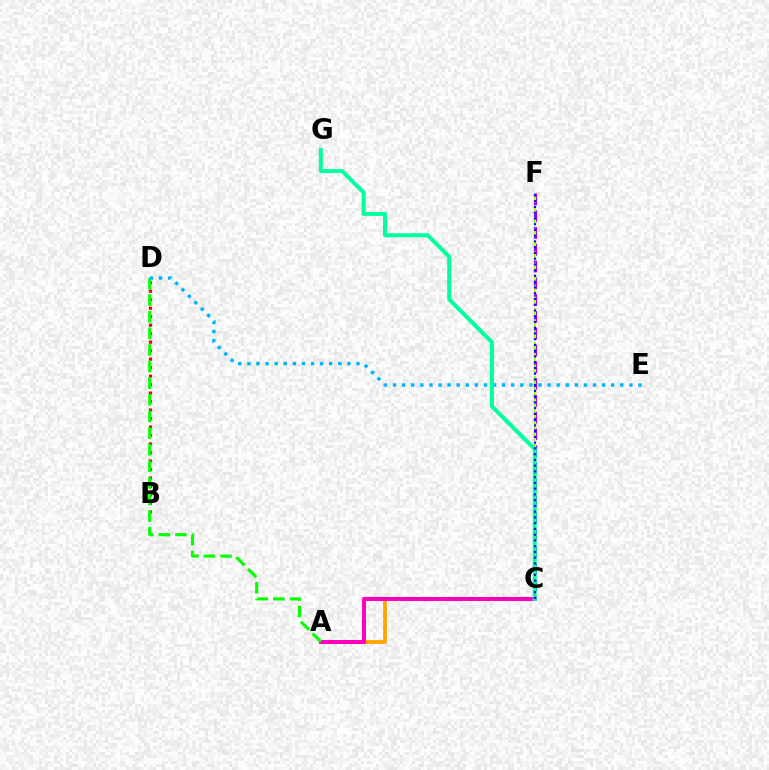{('A', 'C'): [{'color': '#ffa500', 'line_style': 'solid', 'thickness': 2.71}, {'color': '#ff00bd', 'line_style': 'solid', 'thickness': 2.86}], ('B', 'D'): [{'color': '#ff0000', 'line_style': 'dotted', 'thickness': 2.31}], ('C', 'F'): [{'color': '#9b00ff', 'line_style': 'dashed', 'thickness': 2.28}, {'color': '#b3ff00', 'line_style': 'dashed', 'thickness': 1.54}, {'color': '#0010ff', 'line_style': 'dotted', 'thickness': 1.56}], ('A', 'D'): [{'color': '#08ff00', 'line_style': 'dashed', 'thickness': 2.26}], ('D', 'E'): [{'color': '#00b5ff', 'line_style': 'dotted', 'thickness': 2.47}], ('C', 'G'): [{'color': '#00ff9d', 'line_style': 'solid', 'thickness': 2.85}]}